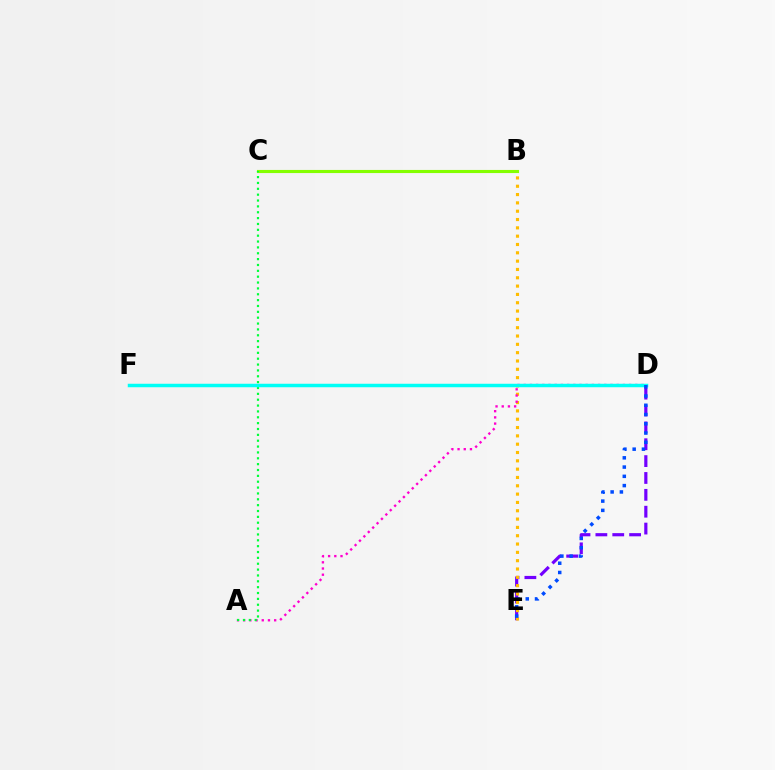{('D', 'E'): [{'color': '#7200ff', 'line_style': 'dashed', 'thickness': 2.29}, {'color': '#004bff', 'line_style': 'dotted', 'thickness': 2.52}], ('B', 'E'): [{'color': '#ffbd00', 'line_style': 'dotted', 'thickness': 2.26}], ('A', 'D'): [{'color': '#ff00cf', 'line_style': 'dotted', 'thickness': 1.68}], ('D', 'F'): [{'color': '#ff0000', 'line_style': 'dotted', 'thickness': 1.85}, {'color': '#00fff6', 'line_style': 'solid', 'thickness': 2.51}], ('B', 'C'): [{'color': '#84ff00', 'line_style': 'solid', 'thickness': 2.24}], ('A', 'C'): [{'color': '#00ff39', 'line_style': 'dotted', 'thickness': 1.59}]}